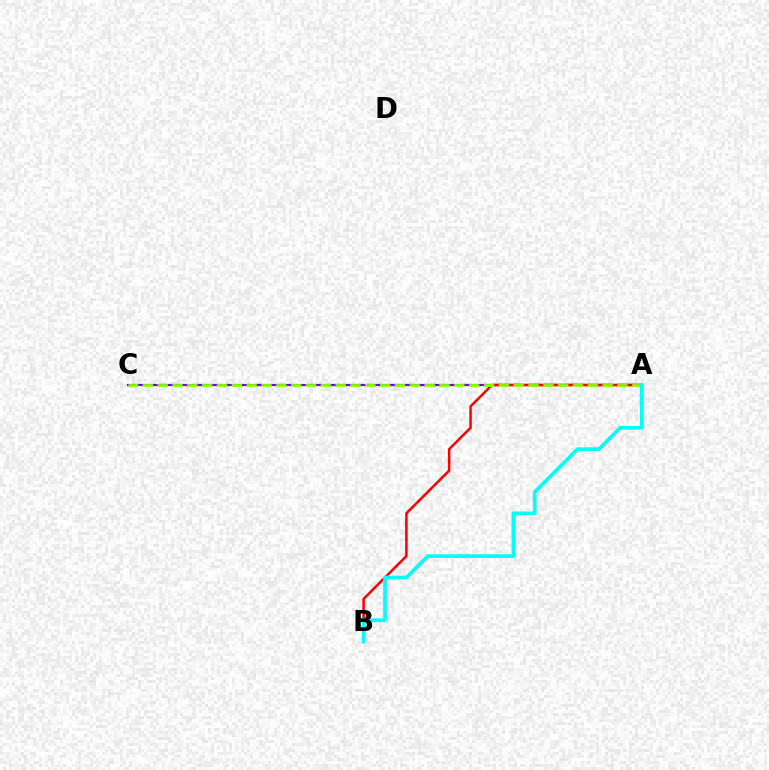{('A', 'C'): [{'color': '#7200ff', 'line_style': 'solid', 'thickness': 1.58}, {'color': '#84ff00', 'line_style': 'dashed', 'thickness': 2.01}], ('A', 'B'): [{'color': '#ff0000', 'line_style': 'solid', 'thickness': 1.81}, {'color': '#00fff6', 'line_style': 'solid', 'thickness': 2.64}]}